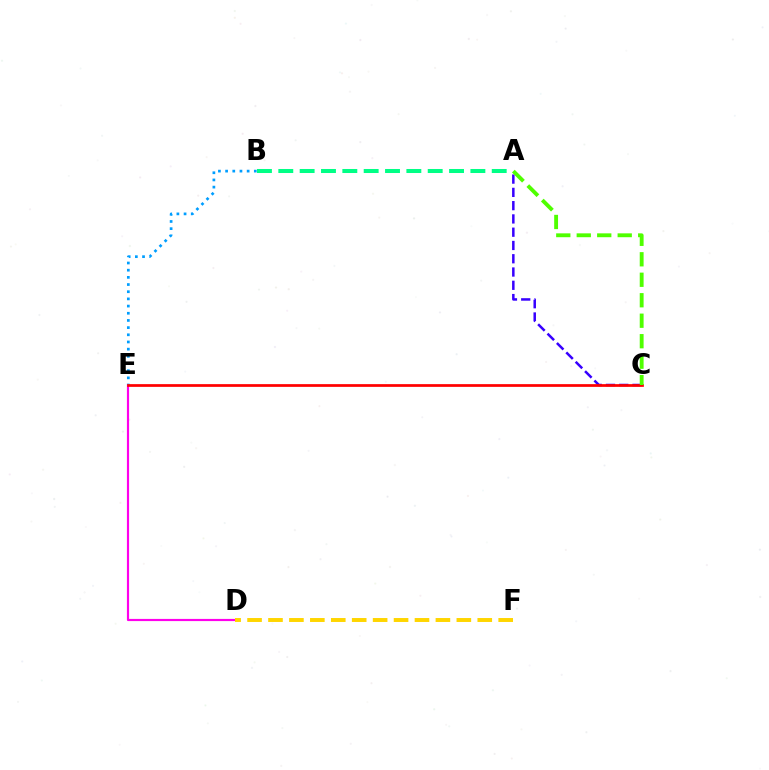{('D', 'E'): [{'color': '#ff00ed', 'line_style': 'solid', 'thickness': 1.57}], ('D', 'F'): [{'color': '#ffd500', 'line_style': 'dashed', 'thickness': 2.84}], ('B', 'E'): [{'color': '#009eff', 'line_style': 'dotted', 'thickness': 1.95}], ('A', 'C'): [{'color': '#3700ff', 'line_style': 'dashed', 'thickness': 1.8}, {'color': '#4fff00', 'line_style': 'dashed', 'thickness': 2.78}], ('C', 'E'): [{'color': '#ff0000', 'line_style': 'solid', 'thickness': 1.96}], ('A', 'B'): [{'color': '#00ff86', 'line_style': 'dashed', 'thickness': 2.9}]}